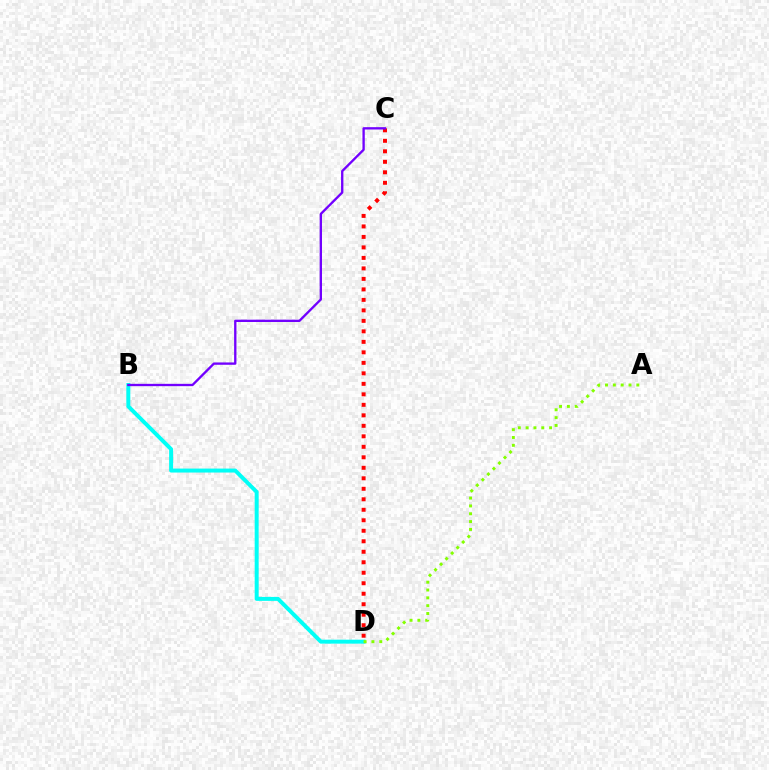{('C', 'D'): [{'color': '#ff0000', 'line_style': 'dotted', 'thickness': 2.85}], ('B', 'D'): [{'color': '#00fff6', 'line_style': 'solid', 'thickness': 2.85}], ('A', 'D'): [{'color': '#84ff00', 'line_style': 'dotted', 'thickness': 2.13}], ('B', 'C'): [{'color': '#7200ff', 'line_style': 'solid', 'thickness': 1.68}]}